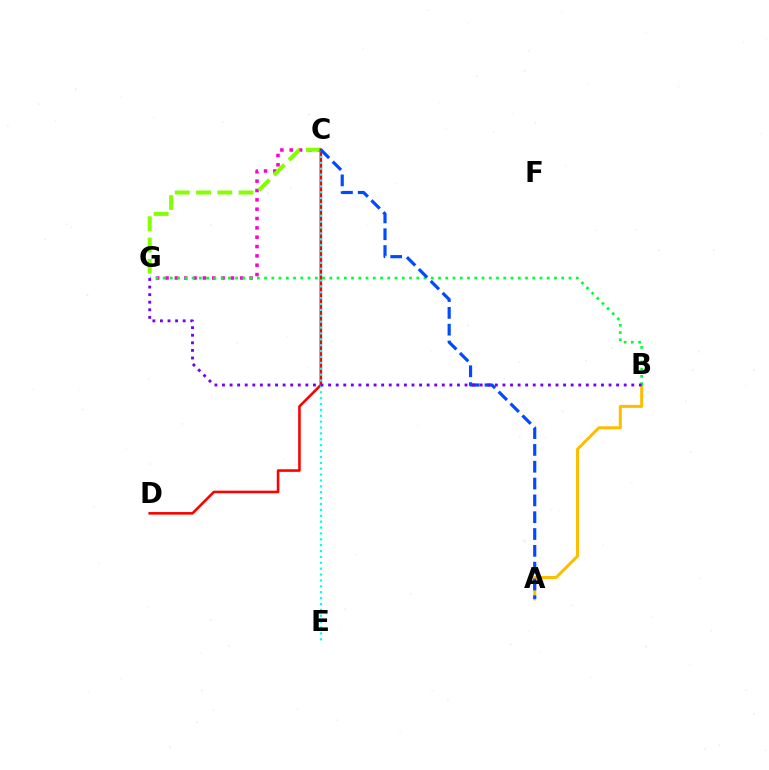{('A', 'B'): [{'color': '#ffbd00', 'line_style': 'solid', 'thickness': 2.16}], ('C', 'G'): [{'color': '#ff00cf', 'line_style': 'dotted', 'thickness': 2.54}, {'color': '#84ff00', 'line_style': 'dashed', 'thickness': 2.89}], ('B', 'G'): [{'color': '#00ff39', 'line_style': 'dotted', 'thickness': 1.97}, {'color': '#7200ff', 'line_style': 'dotted', 'thickness': 2.06}], ('C', 'D'): [{'color': '#ff0000', 'line_style': 'solid', 'thickness': 1.86}], ('C', 'E'): [{'color': '#00fff6', 'line_style': 'dotted', 'thickness': 1.6}], ('A', 'C'): [{'color': '#004bff', 'line_style': 'dashed', 'thickness': 2.29}]}